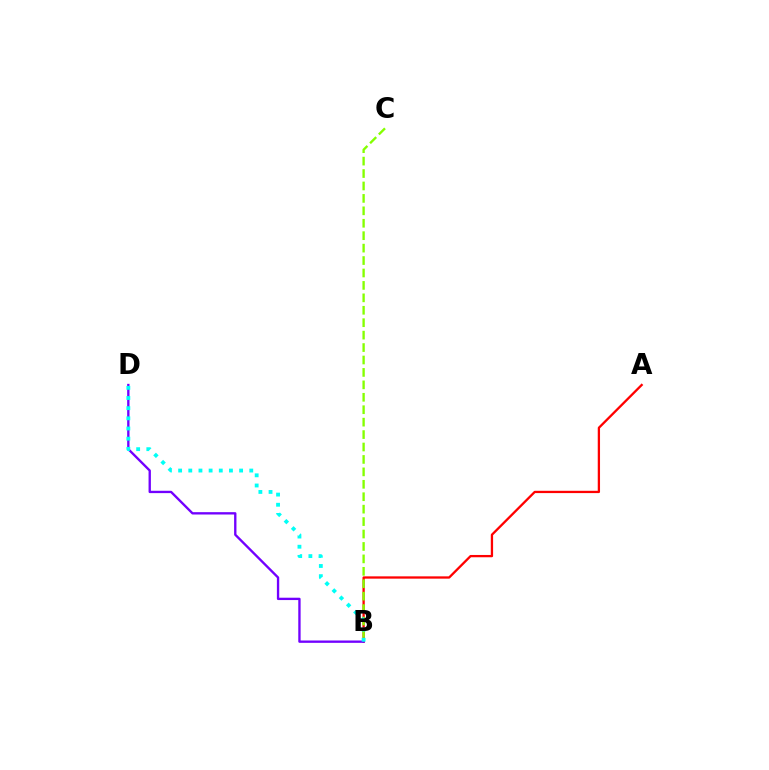{('A', 'B'): [{'color': '#ff0000', 'line_style': 'solid', 'thickness': 1.65}], ('B', 'C'): [{'color': '#84ff00', 'line_style': 'dashed', 'thickness': 1.69}], ('B', 'D'): [{'color': '#7200ff', 'line_style': 'solid', 'thickness': 1.69}, {'color': '#00fff6', 'line_style': 'dotted', 'thickness': 2.76}]}